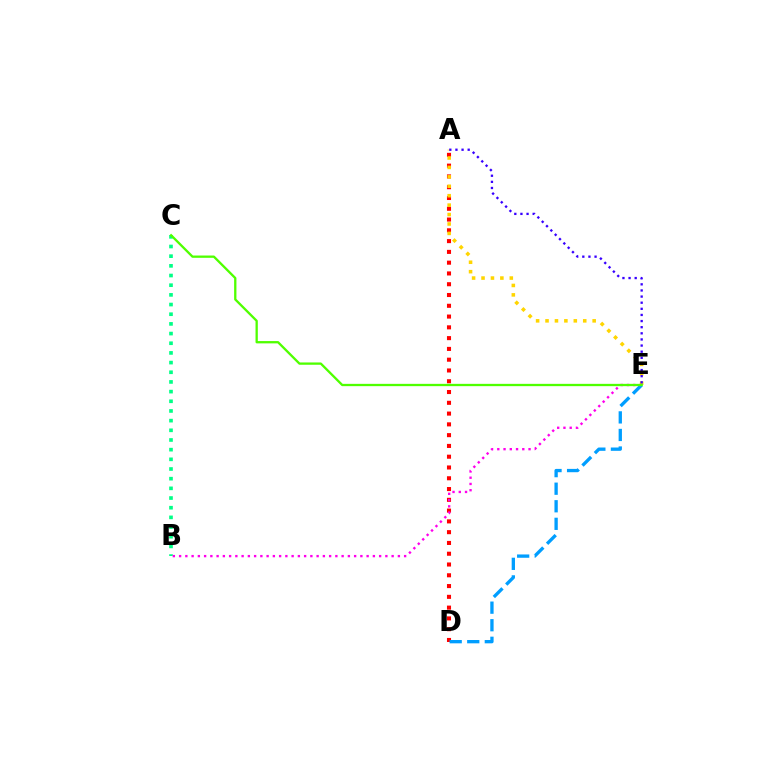{('A', 'D'): [{'color': '#ff0000', 'line_style': 'dotted', 'thickness': 2.93}], ('B', 'C'): [{'color': '#00ff86', 'line_style': 'dotted', 'thickness': 2.63}], ('A', 'E'): [{'color': '#ffd500', 'line_style': 'dotted', 'thickness': 2.56}, {'color': '#3700ff', 'line_style': 'dotted', 'thickness': 1.66}], ('B', 'E'): [{'color': '#ff00ed', 'line_style': 'dotted', 'thickness': 1.7}], ('D', 'E'): [{'color': '#009eff', 'line_style': 'dashed', 'thickness': 2.39}], ('C', 'E'): [{'color': '#4fff00', 'line_style': 'solid', 'thickness': 1.66}]}